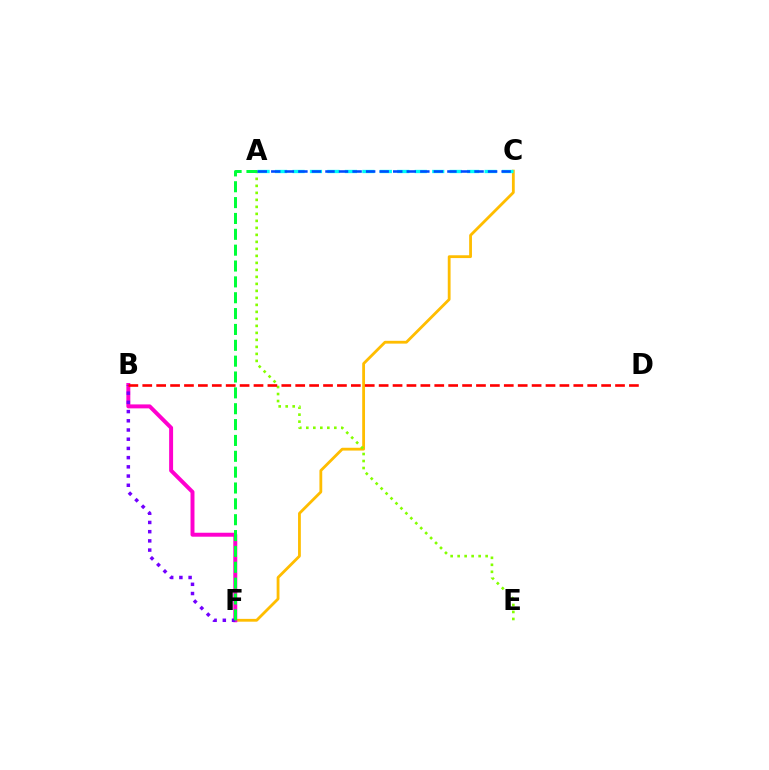{('C', 'F'): [{'color': '#ffbd00', 'line_style': 'solid', 'thickness': 2.02}], ('A', 'E'): [{'color': '#84ff00', 'line_style': 'dotted', 'thickness': 1.9}], ('A', 'C'): [{'color': '#00fff6', 'line_style': 'dashed', 'thickness': 2.37}, {'color': '#004bff', 'line_style': 'dashed', 'thickness': 1.84}], ('B', 'F'): [{'color': '#ff00cf', 'line_style': 'solid', 'thickness': 2.85}, {'color': '#7200ff', 'line_style': 'dotted', 'thickness': 2.5}], ('A', 'F'): [{'color': '#00ff39', 'line_style': 'dashed', 'thickness': 2.15}], ('B', 'D'): [{'color': '#ff0000', 'line_style': 'dashed', 'thickness': 1.89}]}